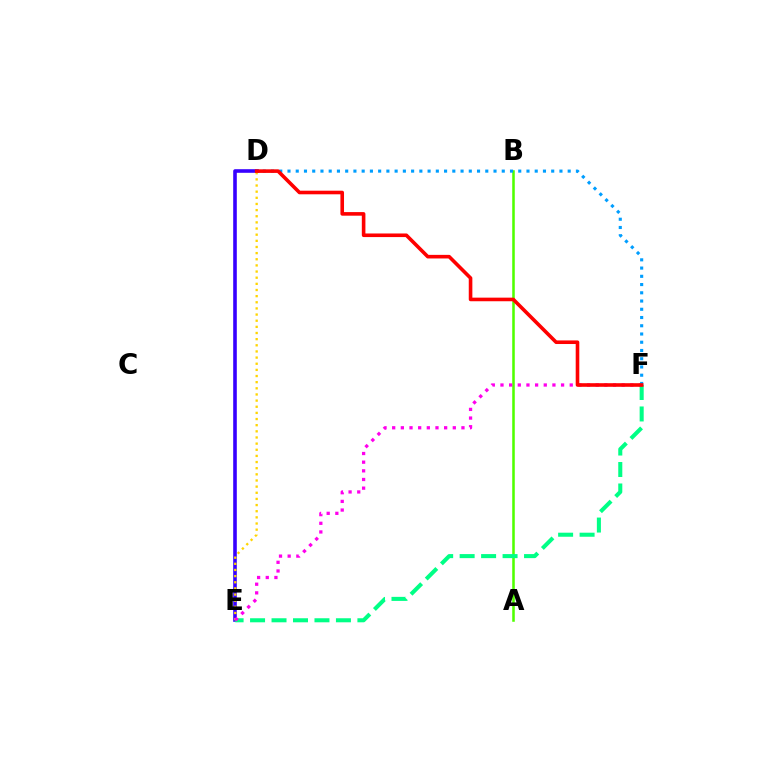{('D', 'E'): [{'color': '#3700ff', 'line_style': 'solid', 'thickness': 2.59}, {'color': '#ffd500', 'line_style': 'dotted', 'thickness': 1.67}], ('A', 'B'): [{'color': '#4fff00', 'line_style': 'solid', 'thickness': 1.83}], ('E', 'F'): [{'color': '#00ff86', 'line_style': 'dashed', 'thickness': 2.92}, {'color': '#ff00ed', 'line_style': 'dotted', 'thickness': 2.35}], ('D', 'F'): [{'color': '#009eff', 'line_style': 'dotted', 'thickness': 2.24}, {'color': '#ff0000', 'line_style': 'solid', 'thickness': 2.59}]}